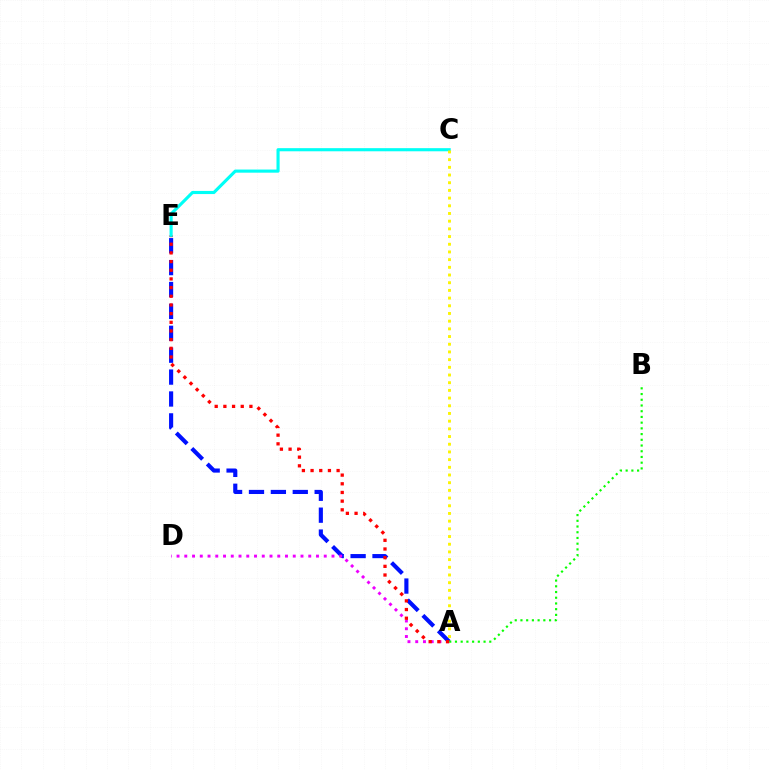{('A', 'E'): [{'color': '#0010ff', 'line_style': 'dashed', 'thickness': 2.97}, {'color': '#ff0000', 'line_style': 'dotted', 'thickness': 2.36}], ('A', 'D'): [{'color': '#ee00ff', 'line_style': 'dotted', 'thickness': 2.1}], ('A', 'B'): [{'color': '#08ff00', 'line_style': 'dotted', 'thickness': 1.55}], ('C', 'E'): [{'color': '#00fff6', 'line_style': 'solid', 'thickness': 2.25}], ('A', 'C'): [{'color': '#fcf500', 'line_style': 'dotted', 'thickness': 2.09}]}